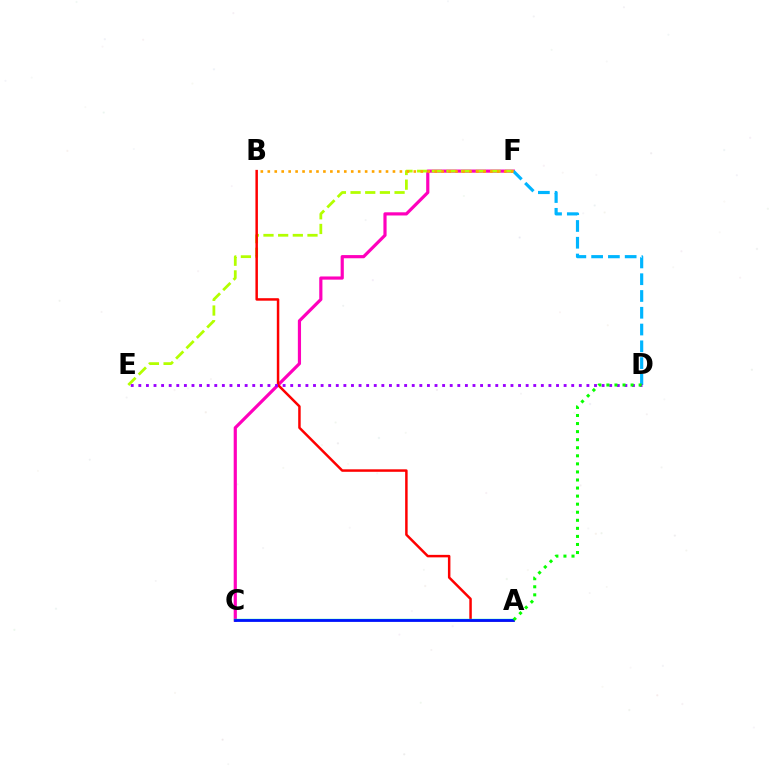{('C', 'F'): [{'color': '#ff00bd', 'line_style': 'solid', 'thickness': 2.29}], ('D', 'F'): [{'color': '#00b5ff', 'line_style': 'dashed', 'thickness': 2.28}], ('E', 'F'): [{'color': '#b3ff00', 'line_style': 'dashed', 'thickness': 1.99}], ('A', 'B'): [{'color': '#ff0000', 'line_style': 'solid', 'thickness': 1.79}], ('B', 'F'): [{'color': '#ffa500', 'line_style': 'dotted', 'thickness': 1.89}], ('A', 'C'): [{'color': '#00ff9d', 'line_style': 'solid', 'thickness': 1.72}, {'color': '#0010ff', 'line_style': 'solid', 'thickness': 2.0}], ('D', 'E'): [{'color': '#9b00ff', 'line_style': 'dotted', 'thickness': 2.06}], ('A', 'D'): [{'color': '#08ff00', 'line_style': 'dotted', 'thickness': 2.19}]}